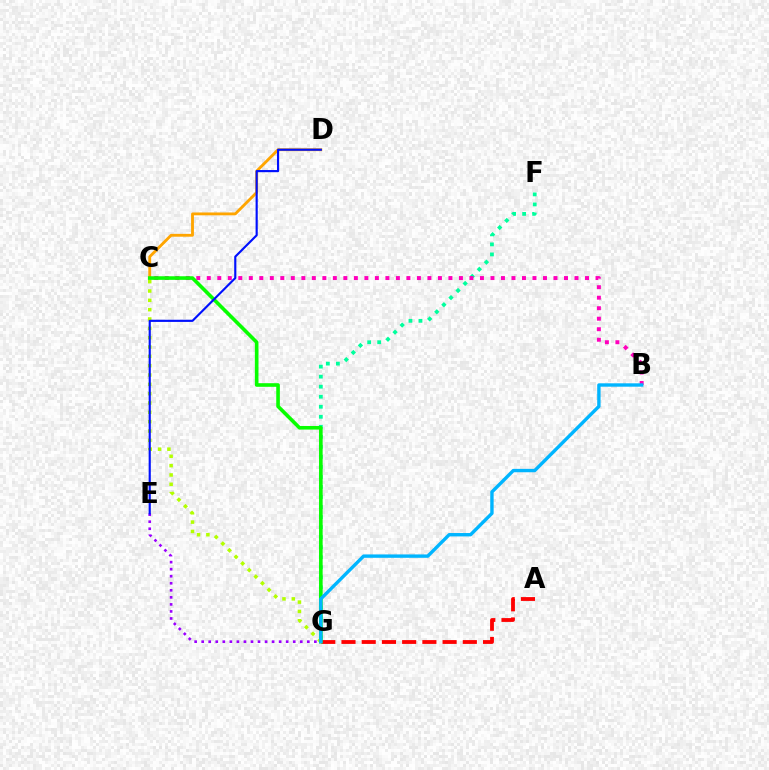{('F', 'G'): [{'color': '#00ff9d', 'line_style': 'dotted', 'thickness': 2.73}], ('C', 'G'): [{'color': '#b3ff00', 'line_style': 'dotted', 'thickness': 2.54}, {'color': '#08ff00', 'line_style': 'solid', 'thickness': 2.6}], ('B', 'C'): [{'color': '#ff00bd', 'line_style': 'dotted', 'thickness': 2.85}], ('E', 'G'): [{'color': '#9b00ff', 'line_style': 'dotted', 'thickness': 1.91}], ('C', 'D'): [{'color': '#ffa500', 'line_style': 'solid', 'thickness': 2.04}], ('A', 'G'): [{'color': '#ff0000', 'line_style': 'dashed', 'thickness': 2.75}], ('B', 'G'): [{'color': '#00b5ff', 'line_style': 'solid', 'thickness': 2.43}], ('D', 'E'): [{'color': '#0010ff', 'line_style': 'solid', 'thickness': 1.55}]}